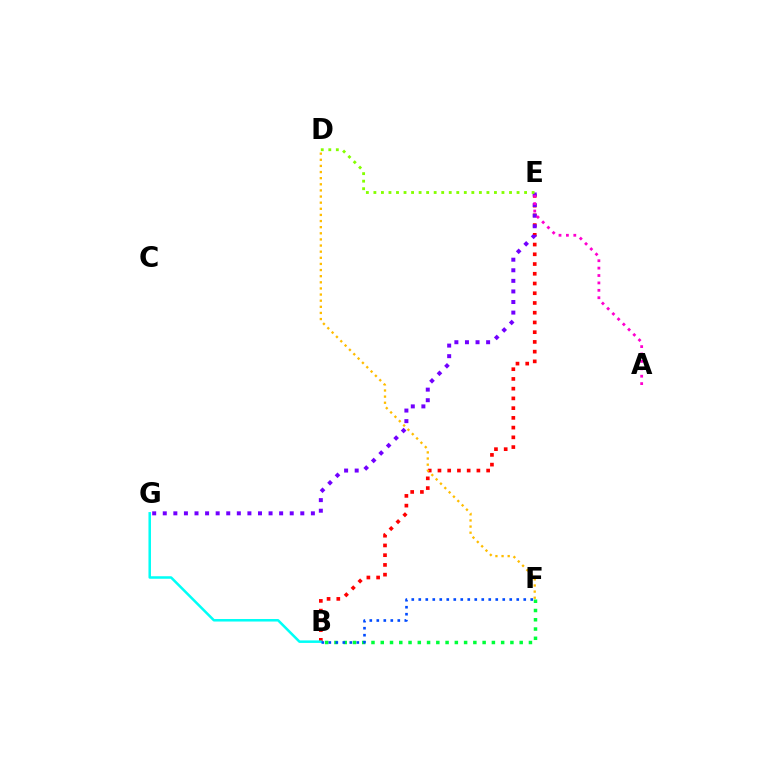{('B', 'E'): [{'color': '#ff0000', 'line_style': 'dotted', 'thickness': 2.64}], ('B', 'F'): [{'color': '#00ff39', 'line_style': 'dotted', 'thickness': 2.52}, {'color': '#004bff', 'line_style': 'dotted', 'thickness': 1.9}], ('B', 'G'): [{'color': '#00fff6', 'line_style': 'solid', 'thickness': 1.81}], ('D', 'F'): [{'color': '#ffbd00', 'line_style': 'dotted', 'thickness': 1.66}], ('E', 'G'): [{'color': '#7200ff', 'line_style': 'dotted', 'thickness': 2.87}], ('D', 'E'): [{'color': '#84ff00', 'line_style': 'dotted', 'thickness': 2.05}], ('A', 'E'): [{'color': '#ff00cf', 'line_style': 'dotted', 'thickness': 2.01}]}